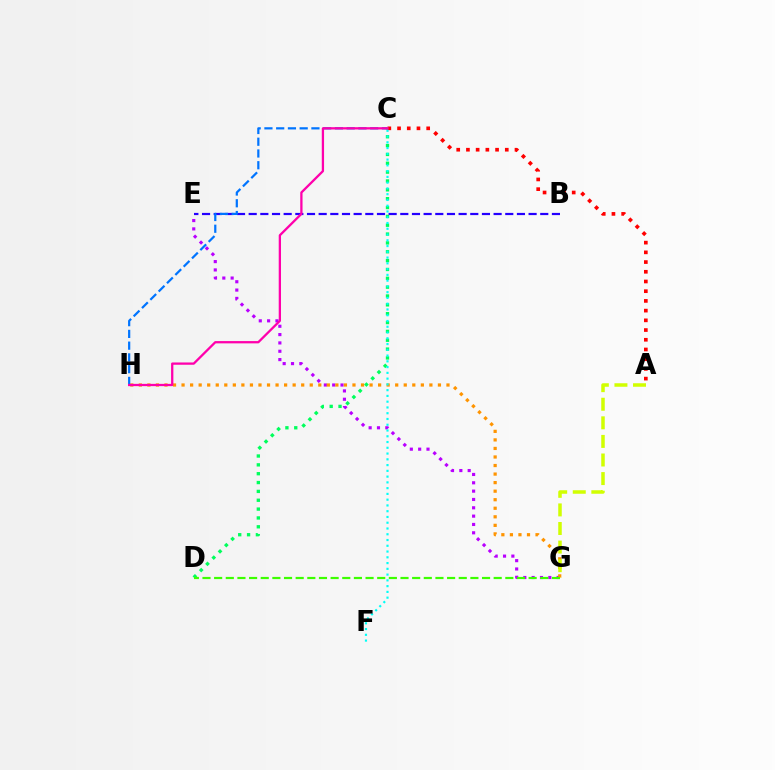{('C', 'D'): [{'color': '#00ff5c', 'line_style': 'dotted', 'thickness': 2.4}], ('A', 'C'): [{'color': '#ff0000', 'line_style': 'dotted', 'thickness': 2.64}], ('E', 'G'): [{'color': '#b900ff', 'line_style': 'dotted', 'thickness': 2.26}], ('G', 'H'): [{'color': '#ff9400', 'line_style': 'dotted', 'thickness': 2.32}], ('B', 'E'): [{'color': '#2500ff', 'line_style': 'dashed', 'thickness': 1.58}], ('C', 'F'): [{'color': '#00fff6', 'line_style': 'dotted', 'thickness': 1.57}], ('C', 'H'): [{'color': '#0074ff', 'line_style': 'dashed', 'thickness': 1.6}, {'color': '#ff00ac', 'line_style': 'solid', 'thickness': 1.64}], ('A', 'G'): [{'color': '#d1ff00', 'line_style': 'dashed', 'thickness': 2.52}], ('D', 'G'): [{'color': '#3dff00', 'line_style': 'dashed', 'thickness': 1.58}]}